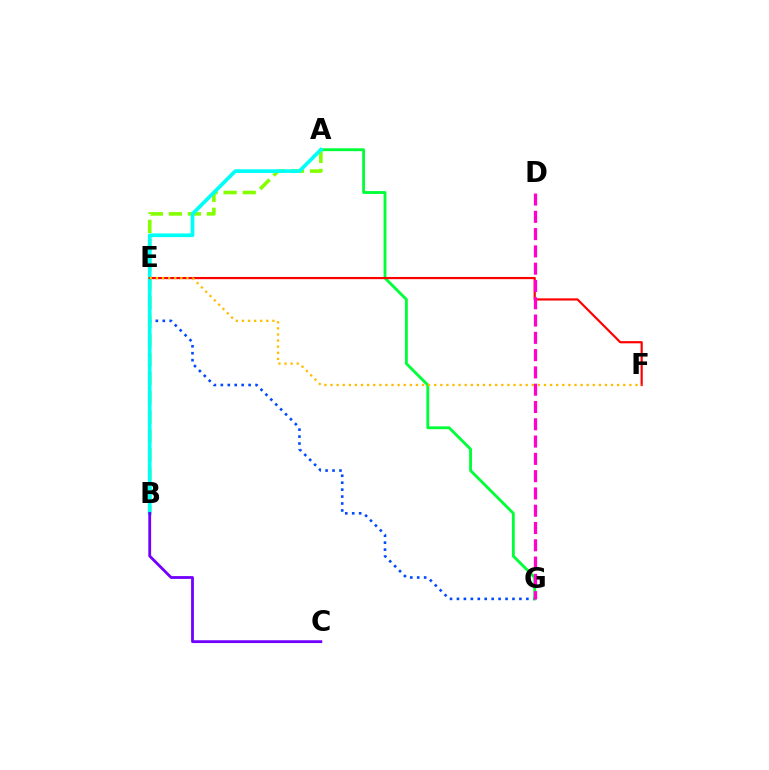{('A', 'B'): [{'color': '#84ff00', 'line_style': 'dashed', 'thickness': 2.59}, {'color': '#00fff6', 'line_style': 'solid', 'thickness': 2.66}], ('E', 'G'): [{'color': '#004bff', 'line_style': 'dotted', 'thickness': 1.89}], ('A', 'G'): [{'color': '#00ff39', 'line_style': 'solid', 'thickness': 2.05}], ('E', 'F'): [{'color': '#ff0000', 'line_style': 'solid', 'thickness': 1.57}, {'color': '#ffbd00', 'line_style': 'dotted', 'thickness': 1.66}], ('B', 'C'): [{'color': '#7200ff', 'line_style': 'solid', 'thickness': 2.03}], ('D', 'G'): [{'color': '#ff00cf', 'line_style': 'dashed', 'thickness': 2.35}]}